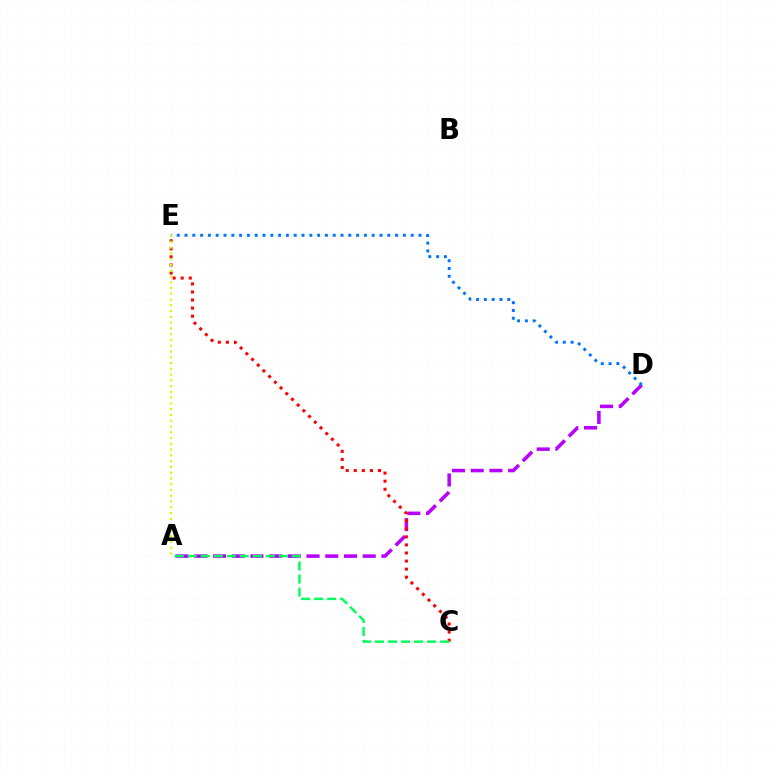{('A', 'D'): [{'color': '#b900ff', 'line_style': 'dashed', 'thickness': 2.54}], ('C', 'E'): [{'color': '#ff0000', 'line_style': 'dotted', 'thickness': 2.19}], ('D', 'E'): [{'color': '#0074ff', 'line_style': 'dotted', 'thickness': 2.12}], ('A', 'C'): [{'color': '#00ff5c', 'line_style': 'dashed', 'thickness': 1.77}], ('A', 'E'): [{'color': '#d1ff00', 'line_style': 'dotted', 'thickness': 1.57}]}